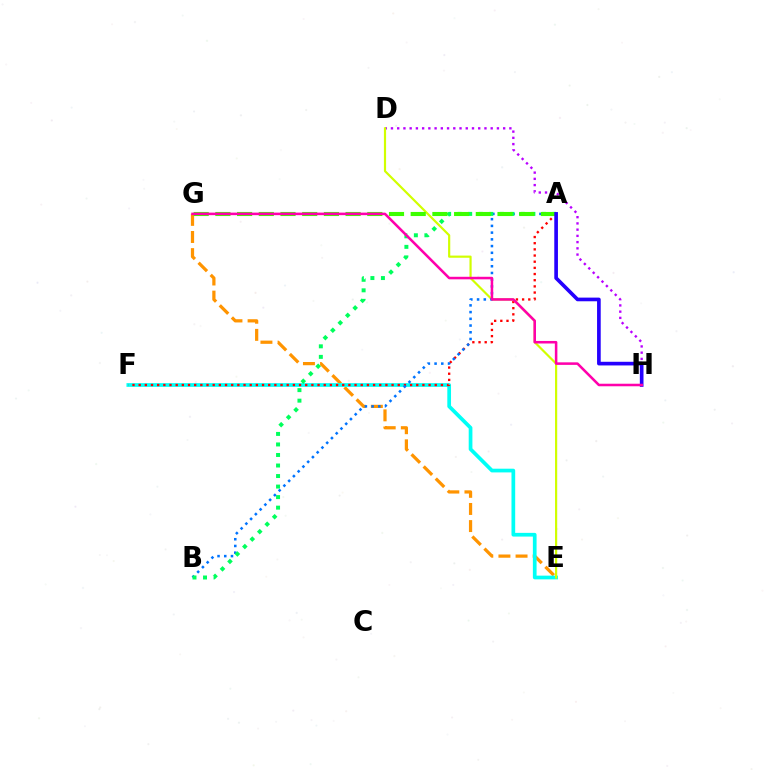{('D', 'H'): [{'color': '#b900ff', 'line_style': 'dotted', 'thickness': 1.69}], ('E', 'G'): [{'color': '#ff9400', 'line_style': 'dashed', 'thickness': 2.33}], ('E', 'F'): [{'color': '#00fff6', 'line_style': 'solid', 'thickness': 2.67}], ('A', 'F'): [{'color': '#ff0000', 'line_style': 'dotted', 'thickness': 1.68}], ('D', 'E'): [{'color': '#d1ff00', 'line_style': 'solid', 'thickness': 1.57}], ('A', 'B'): [{'color': '#0074ff', 'line_style': 'dotted', 'thickness': 1.83}, {'color': '#00ff5c', 'line_style': 'dotted', 'thickness': 2.86}], ('A', 'G'): [{'color': '#3dff00', 'line_style': 'dashed', 'thickness': 2.95}], ('A', 'H'): [{'color': '#2500ff', 'line_style': 'solid', 'thickness': 2.63}], ('G', 'H'): [{'color': '#ff00ac', 'line_style': 'solid', 'thickness': 1.83}]}